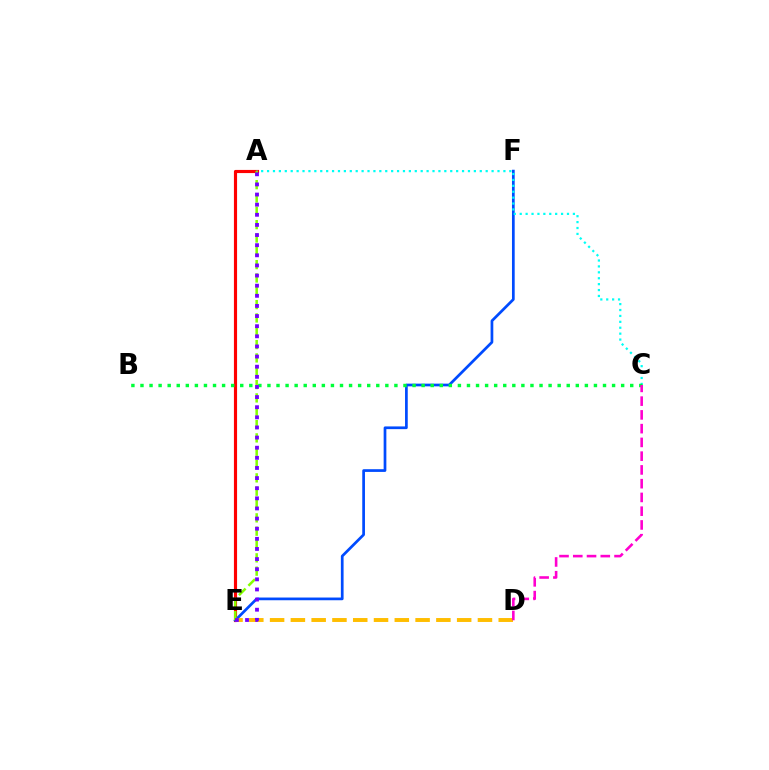{('A', 'E'): [{'color': '#ff0000', 'line_style': 'solid', 'thickness': 2.27}, {'color': '#84ff00', 'line_style': 'dashed', 'thickness': 1.81}, {'color': '#7200ff', 'line_style': 'dotted', 'thickness': 2.75}], ('E', 'F'): [{'color': '#004bff', 'line_style': 'solid', 'thickness': 1.96}], ('D', 'E'): [{'color': '#ffbd00', 'line_style': 'dashed', 'thickness': 2.82}], ('A', 'C'): [{'color': '#00fff6', 'line_style': 'dotted', 'thickness': 1.61}], ('B', 'C'): [{'color': '#00ff39', 'line_style': 'dotted', 'thickness': 2.46}], ('C', 'D'): [{'color': '#ff00cf', 'line_style': 'dashed', 'thickness': 1.87}]}